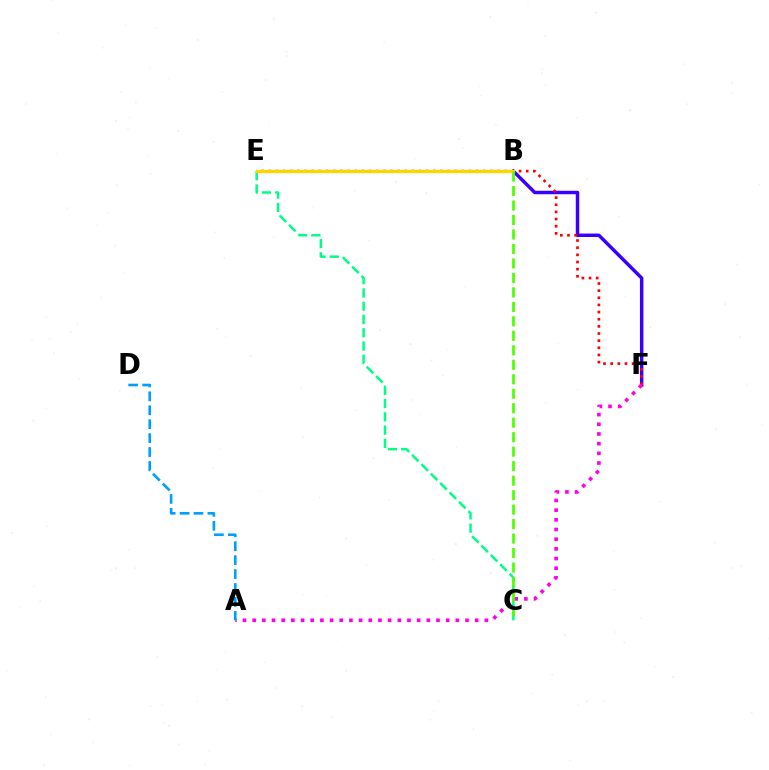{('B', 'F'): [{'color': '#3700ff', 'line_style': 'solid', 'thickness': 2.49}], ('E', 'F'): [{'color': '#ff0000', 'line_style': 'dotted', 'thickness': 1.94}], ('C', 'E'): [{'color': '#00ff86', 'line_style': 'dashed', 'thickness': 1.8}], ('A', 'F'): [{'color': '#ff00ed', 'line_style': 'dotted', 'thickness': 2.63}], ('A', 'D'): [{'color': '#009eff', 'line_style': 'dashed', 'thickness': 1.89}], ('B', 'E'): [{'color': '#ffd500', 'line_style': 'solid', 'thickness': 2.37}], ('B', 'C'): [{'color': '#4fff00', 'line_style': 'dashed', 'thickness': 1.97}]}